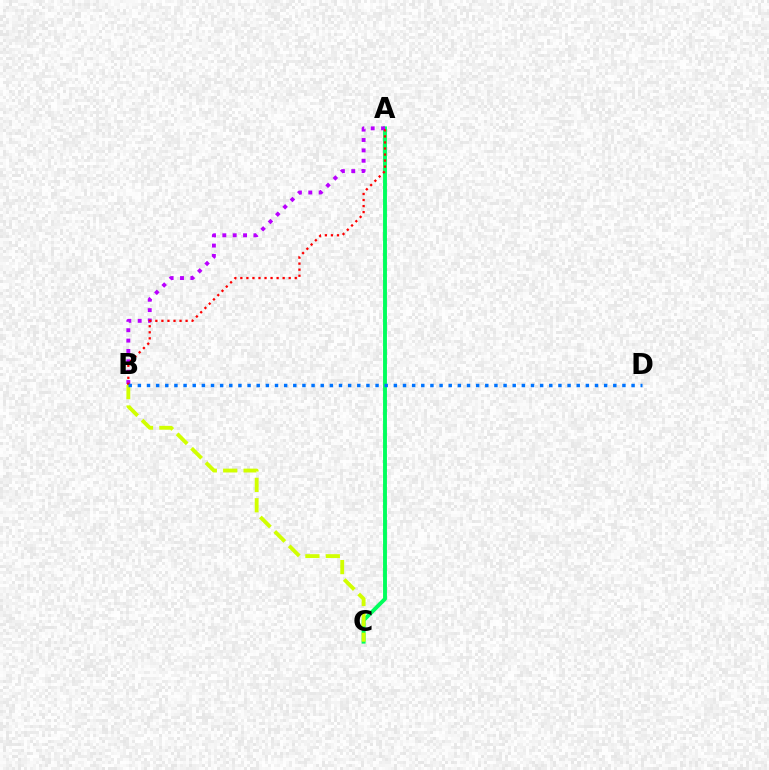{('A', 'C'): [{'color': '#00ff5c', 'line_style': 'solid', 'thickness': 2.8}], ('A', 'B'): [{'color': '#b900ff', 'line_style': 'dotted', 'thickness': 2.82}, {'color': '#ff0000', 'line_style': 'dotted', 'thickness': 1.64}], ('B', 'C'): [{'color': '#d1ff00', 'line_style': 'dashed', 'thickness': 2.77}], ('B', 'D'): [{'color': '#0074ff', 'line_style': 'dotted', 'thickness': 2.48}]}